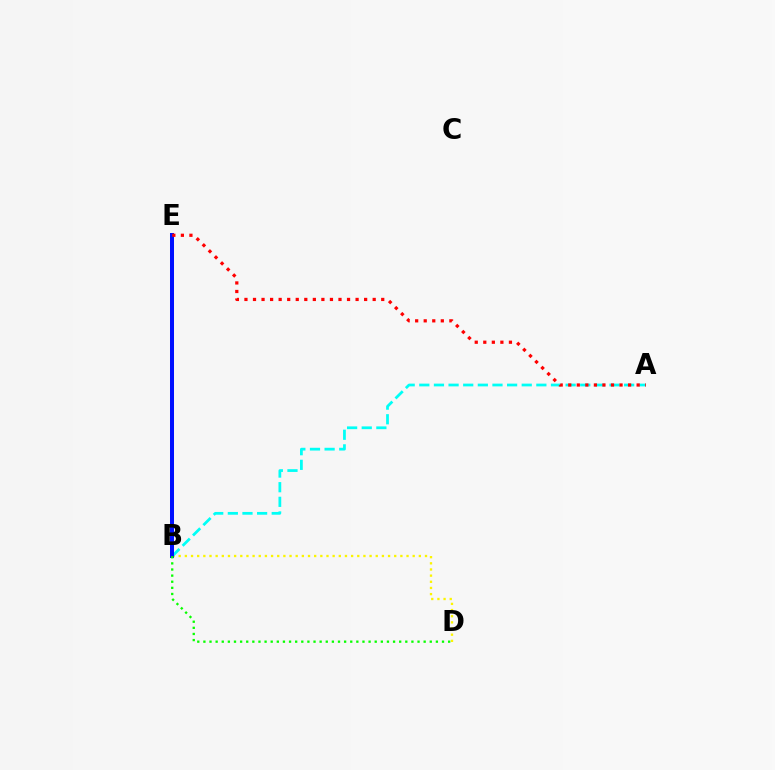{('B', 'D'): [{'color': '#fcf500', 'line_style': 'dotted', 'thickness': 1.67}, {'color': '#08ff00', 'line_style': 'dotted', 'thickness': 1.66}], ('A', 'B'): [{'color': '#00fff6', 'line_style': 'dashed', 'thickness': 1.99}], ('B', 'E'): [{'color': '#ee00ff', 'line_style': 'dotted', 'thickness': 1.92}, {'color': '#0010ff', 'line_style': 'solid', 'thickness': 2.89}], ('A', 'E'): [{'color': '#ff0000', 'line_style': 'dotted', 'thickness': 2.32}]}